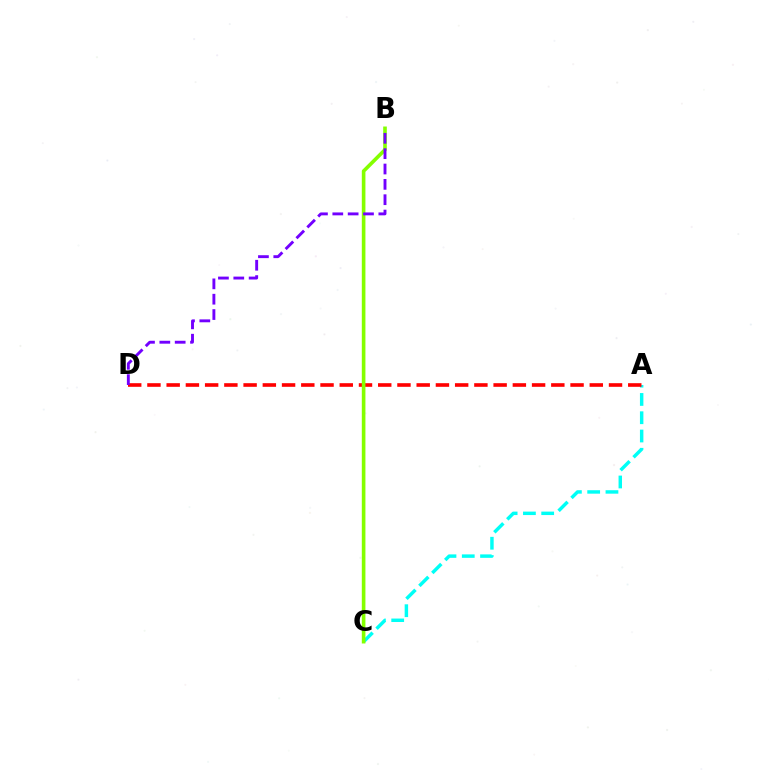{('A', 'C'): [{'color': '#00fff6', 'line_style': 'dashed', 'thickness': 2.48}], ('A', 'D'): [{'color': '#ff0000', 'line_style': 'dashed', 'thickness': 2.61}], ('B', 'C'): [{'color': '#84ff00', 'line_style': 'solid', 'thickness': 2.61}], ('B', 'D'): [{'color': '#7200ff', 'line_style': 'dashed', 'thickness': 2.08}]}